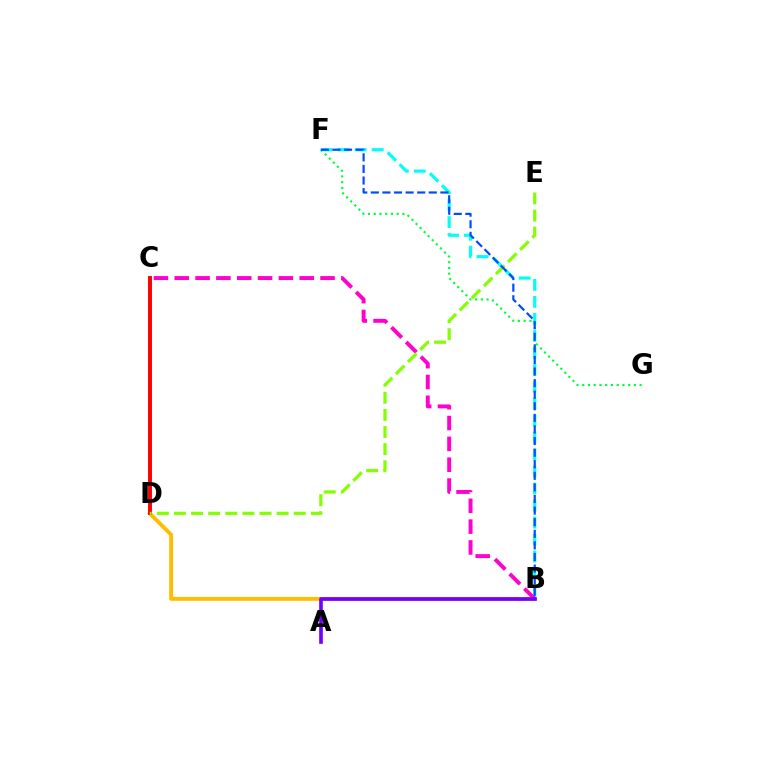{('B', 'D'): [{'color': '#ffbd00', 'line_style': 'solid', 'thickness': 2.79}], ('F', 'G'): [{'color': '#00ff39', 'line_style': 'dotted', 'thickness': 1.56}], ('B', 'F'): [{'color': '#00fff6', 'line_style': 'dashed', 'thickness': 2.31}, {'color': '#004bff', 'line_style': 'dashed', 'thickness': 1.57}], ('B', 'C'): [{'color': '#ff00cf', 'line_style': 'dashed', 'thickness': 2.83}], ('C', 'D'): [{'color': '#ff0000', 'line_style': 'solid', 'thickness': 2.82}], ('A', 'B'): [{'color': '#7200ff', 'line_style': 'solid', 'thickness': 2.63}], ('D', 'E'): [{'color': '#84ff00', 'line_style': 'dashed', 'thickness': 2.33}]}